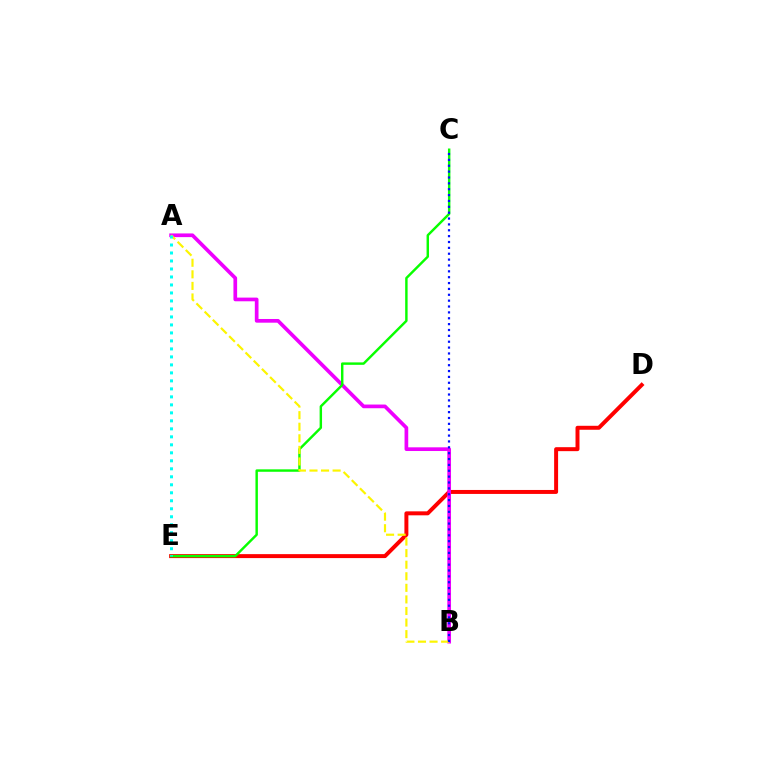{('D', 'E'): [{'color': '#ff0000', 'line_style': 'solid', 'thickness': 2.86}], ('A', 'B'): [{'color': '#ee00ff', 'line_style': 'solid', 'thickness': 2.66}, {'color': '#fcf500', 'line_style': 'dashed', 'thickness': 1.57}], ('C', 'E'): [{'color': '#08ff00', 'line_style': 'solid', 'thickness': 1.75}], ('B', 'C'): [{'color': '#0010ff', 'line_style': 'dotted', 'thickness': 1.59}], ('A', 'E'): [{'color': '#00fff6', 'line_style': 'dotted', 'thickness': 2.17}]}